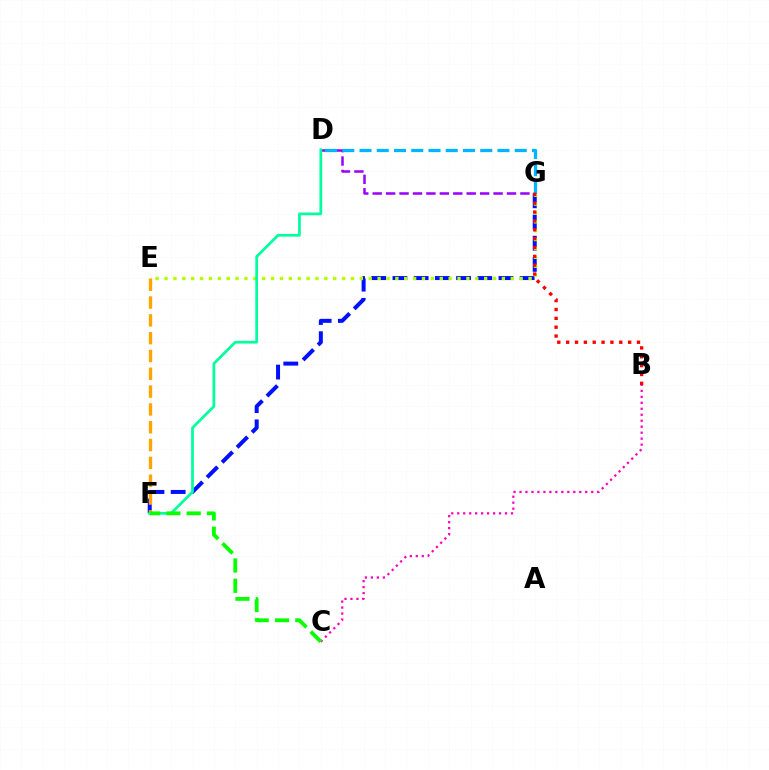{('F', 'G'): [{'color': '#0010ff', 'line_style': 'dashed', 'thickness': 2.88}], ('D', 'G'): [{'color': '#9b00ff', 'line_style': 'dashed', 'thickness': 1.82}, {'color': '#00b5ff', 'line_style': 'dashed', 'thickness': 2.34}], ('E', 'G'): [{'color': '#b3ff00', 'line_style': 'dotted', 'thickness': 2.41}], ('E', 'F'): [{'color': '#ffa500', 'line_style': 'dashed', 'thickness': 2.42}], ('D', 'F'): [{'color': '#00ff9d', 'line_style': 'solid', 'thickness': 1.97}], ('B', 'G'): [{'color': '#ff0000', 'line_style': 'dotted', 'thickness': 2.41}], ('B', 'C'): [{'color': '#ff00bd', 'line_style': 'dotted', 'thickness': 1.62}], ('C', 'F'): [{'color': '#08ff00', 'line_style': 'dashed', 'thickness': 2.76}]}